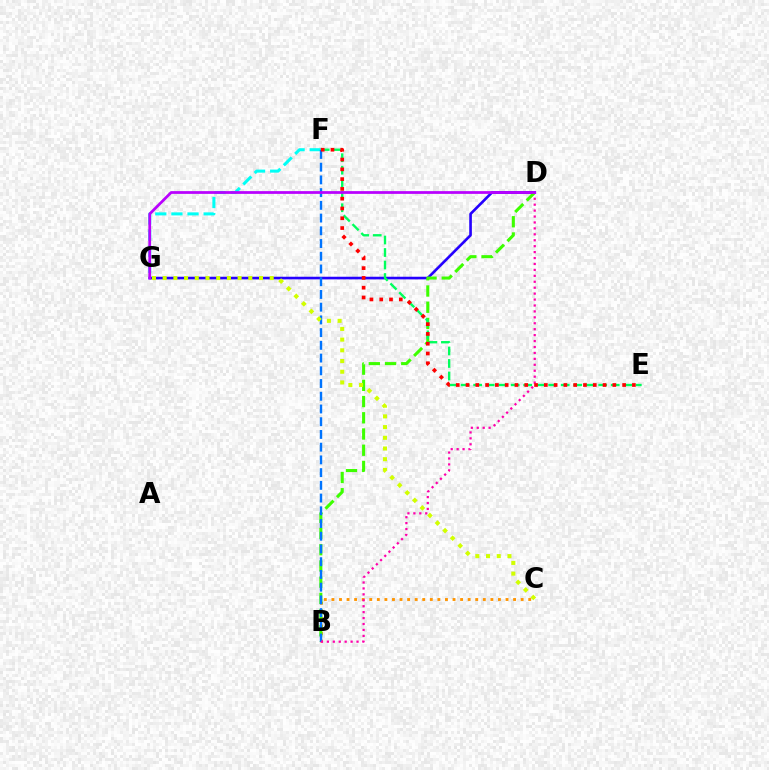{('B', 'C'): [{'color': '#ff9400', 'line_style': 'dotted', 'thickness': 2.06}], ('D', 'G'): [{'color': '#2500ff', 'line_style': 'solid', 'thickness': 1.89}, {'color': '#b900ff', 'line_style': 'solid', 'thickness': 1.98}], ('B', 'D'): [{'color': '#3dff00', 'line_style': 'dashed', 'thickness': 2.2}, {'color': '#ff00ac', 'line_style': 'dotted', 'thickness': 1.61}], ('F', 'G'): [{'color': '#00fff6', 'line_style': 'dashed', 'thickness': 2.19}], ('E', 'F'): [{'color': '#00ff5c', 'line_style': 'dashed', 'thickness': 1.7}, {'color': '#ff0000', 'line_style': 'dotted', 'thickness': 2.66}], ('B', 'F'): [{'color': '#0074ff', 'line_style': 'dashed', 'thickness': 1.73}], ('C', 'G'): [{'color': '#d1ff00', 'line_style': 'dotted', 'thickness': 2.91}]}